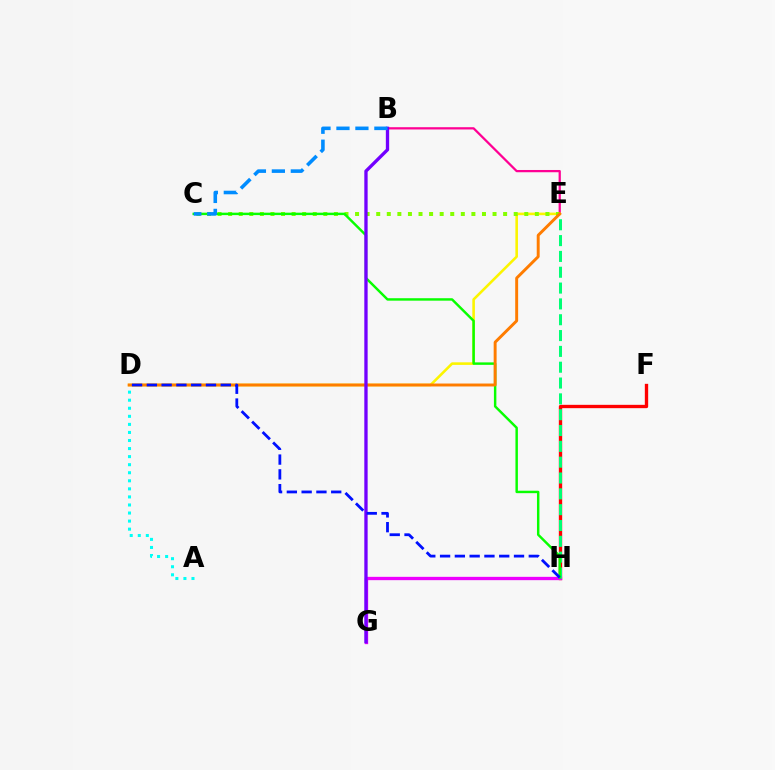{('F', 'H'): [{'color': '#ff0000', 'line_style': 'solid', 'thickness': 2.41}], ('A', 'D'): [{'color': '#00fff6', 'line_style': 'dotted', 'thickness': 2.19}], ('G', 'H'): [{'color': '#ee00ff', 'line_style': 'solid', 'thickness': 2.39}], ('E', 'H'): [{'color': '#00ff74', 'line_style': 'dashed', 'thickness': 2.15}], ('B', 'E'): [{'color': '#ff0094', 'line_style': 'solid', 'thickness': 1.62}], ('D', 'E'): [{'color': '#fcf500', 'line_style': 'solid', 'thickness': 1.86}, {'color': '#ff7c00', 'line_style': 'solid', 'thickness': 2.11}], ('C', 'E'): [{'color': '#84ff00', 'line_style': 'dotted', 'thickness': 2.87}], ('C', 'H'): [{'color': '#08ff00', 'line_style': 'solid', 'thickness': 1.76}], ('B', 'G'): [{'color': '#7200ff', 'line_style': 'solid', 'thickness': 2.39}], ('D', 'H'): [{'color': '#0010ff', 'line_style': 'dashed', 'thickness': 2.01}], ('B', 'C'): [{'color': '#008cff', 'line_style': 'dashed', 'thickness': 2.58}]}